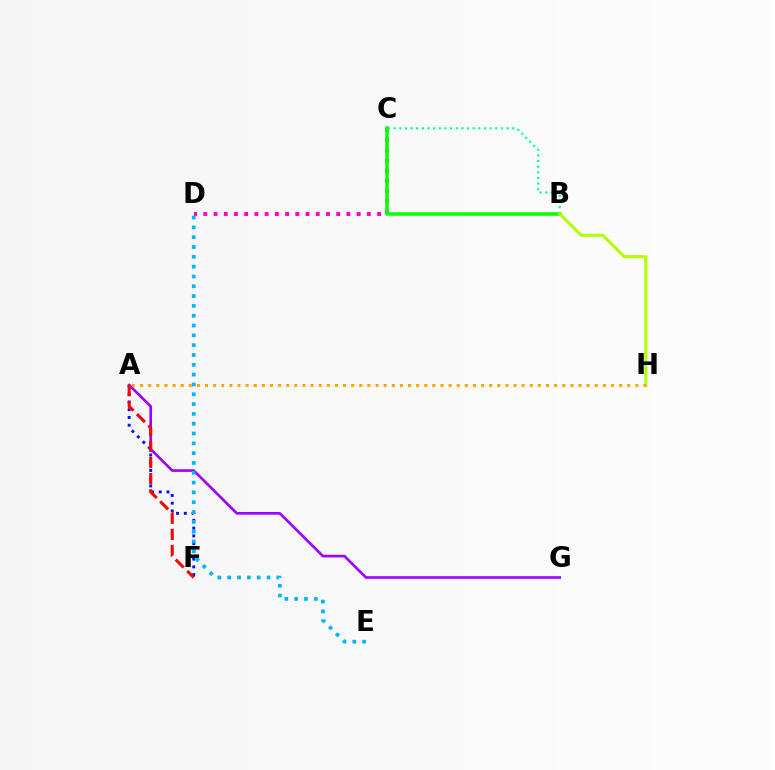{('C', 'D'): [{'color': '#ff00bd', 'line_style': 'dotted', 'thickness': 2.78}], ('B', 'C'): [{'color': '#08ff00', 'line_style': 'solid', 'thickness': 2.54}, {'color': '#00ff9d', 'line_style': 'dotted', 'thickness': 1.53}], ('A', 'F'): [{'color': '#0010ff', 'line_style': 'dotted', 'thickness': 2.1}, {'color': '#ff0000', 'line_style': 'dashed', 'thickness': 2.2}], ('B', 'H'): [{'color': '#b3ff00', 'line_style': 'solid', 'thickness': 2.2}], ('A', 'G'): [{'color': '#9b00ff', 'line_style': 'solid', 'thickness': 1.89}], ('A', 'H'): [{'color': '#ffa500', 'line_style': 'dotted', 'thickness': 2.21}], ('D', 'E'): [{'color': '#00b5ff', 'line_style': 'dotted', 'thickness': 2.67}]}